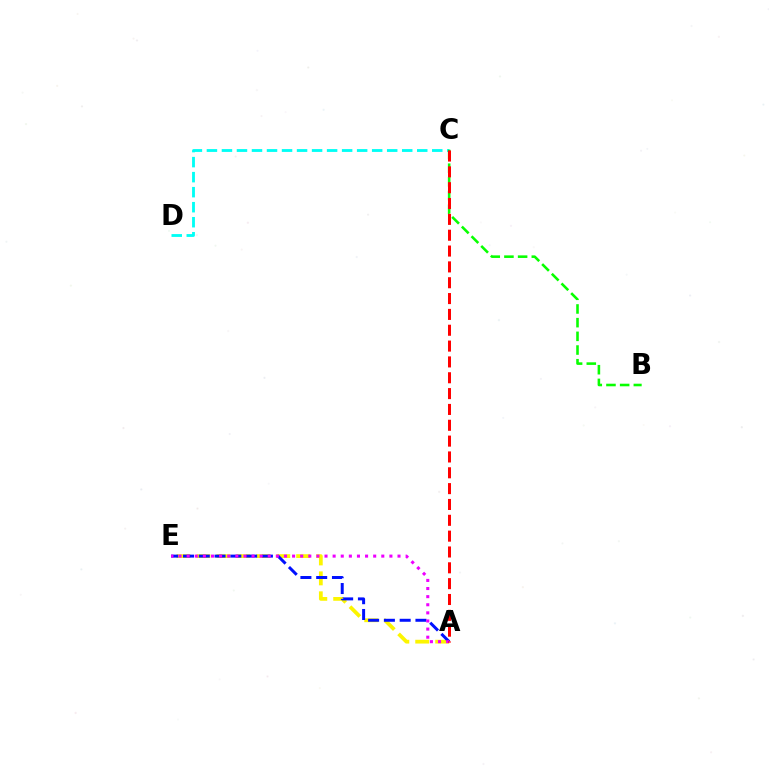{('C', 'D'): [{'color': '#00fff6', 'line_style': 'dashed', 'thickness': 2.04}], ('A', 'E'): [{'color': '#fcf500', 'line_style': 'dashed', 'thickness': 2.71}, {'color': '#0010ff', 'line_style': 'dashed', 'thickness': 2.14}, {'color': '#ee00ff', 'line_style': 'dotted', 'thickness': 2.2}], ('B', 'C'): [{'color': '#08ff00', 'line_style': 'dashed', 'thickness': 1.86}], ('A', 'C'): [{'color': '#ff0000', 'line_style': 'dashed', 'thickness': 2.15}]}